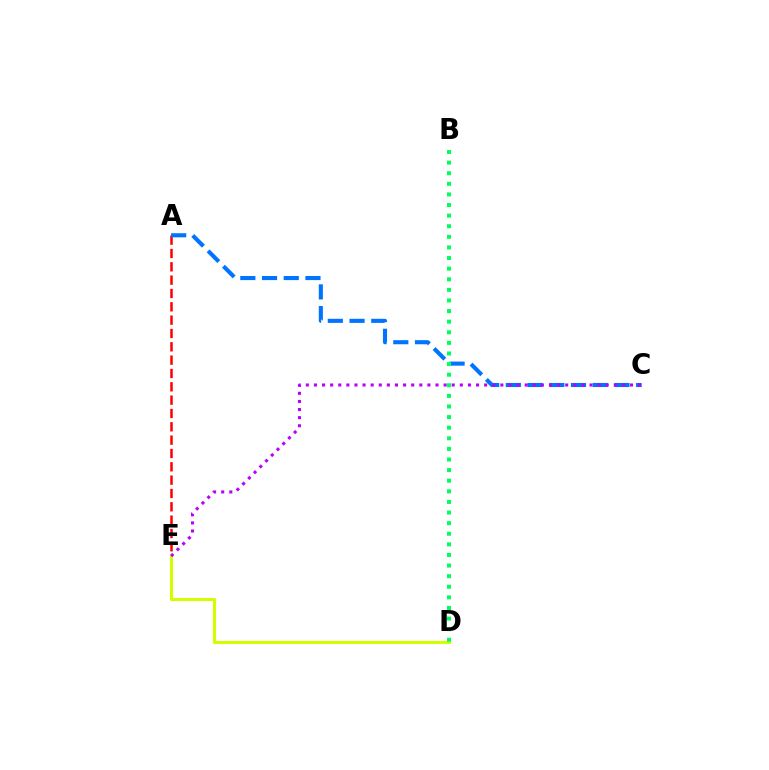{('A', 'E'): [{'color': '#ff0000', 'line_style': 'dashed', 'thickness': 1.81}], ('A', 'C'): [{'color': '#0074ff', 'line_style': 'dashed', 'thickness': 2.95}], ('D', 'E'): [{'color': '#d1ff00', 'line_style': 'solid', 'thickness': 2.22}], ('C', 'E'): [{'color': '#b900ff', 'line_style': 'dotted', 'thickness': 2.2}], ('B', 'D'): [{'color': '#00ff5c', 'line_style': 'dotted', 'thickness': 2.88}]}